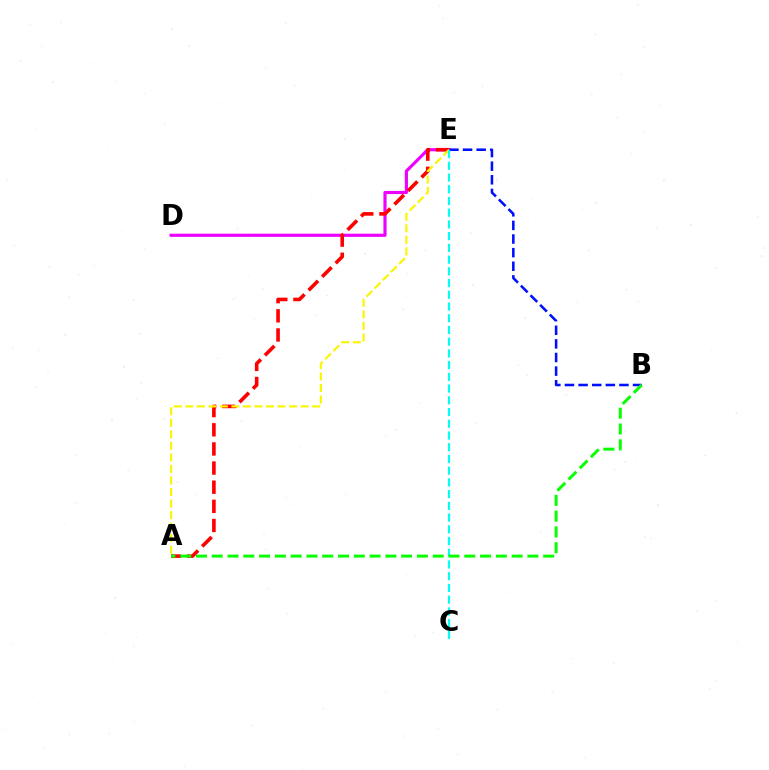{('D', 'E'): [{'color': '#ee00ff', 'line_style': 'solid', 'thickness': 2.27}], ('B', 'E'): [{'color': '#0010ff', 'line_style': 'dashed', 'thickness': 1.85}], ('A', 'E'): [{'color': '#ff0000', 'line_style': 'dashed', 'thickness': 2.6}, {'color': '#fcf500', 'line_style': 'dashed', 'thickness': 1.57}], ('C', 'E'): [{'color': '#00fff6', 'line_style': 'dashed', 'thickness': 1.59}], ('A', 'B'): [{'color': '#08ff00', 'line_style': 'dashed', 'thickness': 2.14}]}